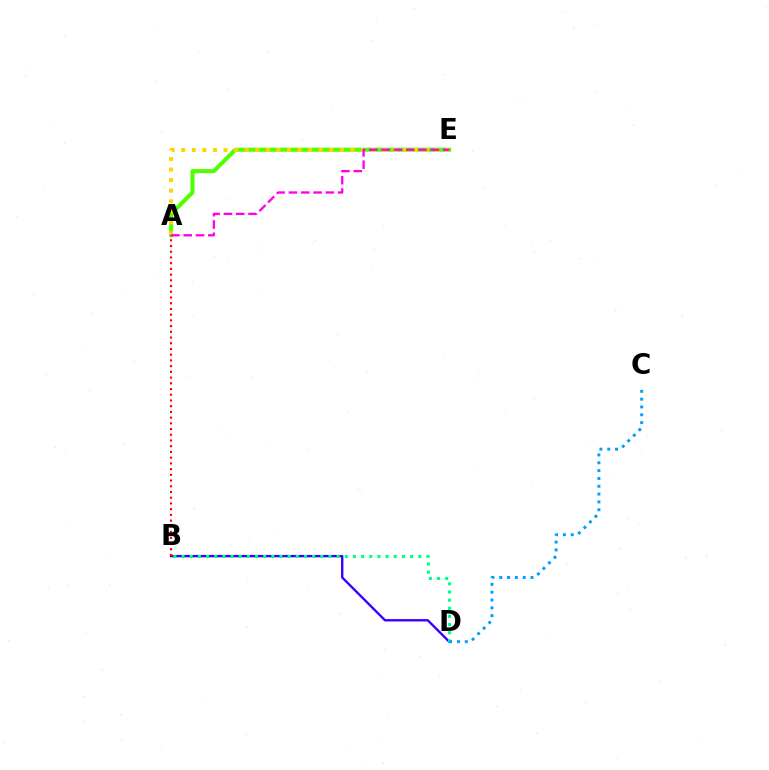{('B', 'D'): [{'color': '#3700ff', 'line_style': 'solid', 'thickness': 1.71}, {'color': '#00ff86', 'line_style': 'dotted', 'thickness': 2.22}], ('A', 'E'): [{'color': '#4fff00', 'line_style': 'solid', 'thickness': 2.94}, {'color': '#ffd500', 'line_style': 'dotted', 'thickness': 2.87}, {'color': '#ff00ed', 'line_style': 'dashed', 'thickness': 1.67}], ('A', 'B'): [{'color': '#ff0000', 'line_style': 'dotted', 'thickness': 1.55}], ('C', 'D'): [{'color': '#009eff', 'line_style': 'dotted', 'thickness': 2.13}]}